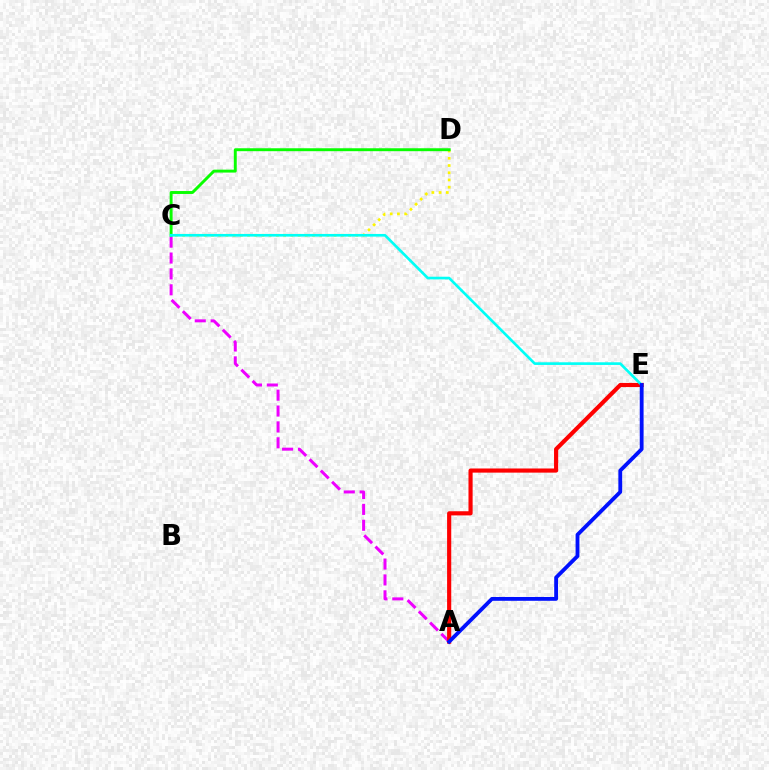{('A', 'C'): [{'color': '#ee00ff', 'line_style': 'dashed', 'thickness': 2.16}], ('A', 'E'): [{'color': '#ff0000', 'line_style': 'solid', 'thickness': 2.98}, {'color': '#0010ff', 'line_style': 'solid', 'thickness': 2.76}], ('C', 'D'): [{'color': '#fcf500', 'line_style': 'dotted', 'thickness': 1.96}, {'color': '#08ff00', 'line_style': 'solid', 'thickness': 2.11}], ('C', 'E'): [{'color': '#00fff6', 'line_style': 'solid', 'thickness': 1.92}]}